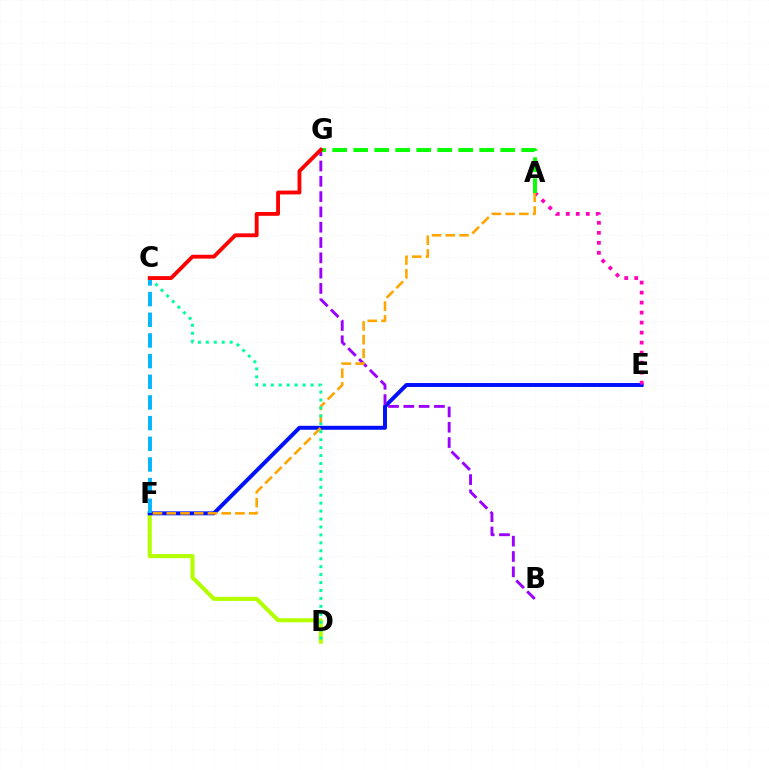{('D', 'F'): [{'color': '#b3ff00', 'line_style': 'solid', 'thickness': 2.94}], ('E', 'F'): [{'color': '#0010ff', 'line_style': 'solid', 'thickness': 2.84}], ('A', 'E'): [{'color': '#ff00bd', 'line_style': 'dotted', 'thickness': 2.72}], ('B', 'G'): [{'color': '#9b00ff', 'line_style': 'dashed', 'thickness': 2.08}], ('A', 'F'): [{'color': '#ffa500', 'line_style': 'dashed', 'thickness': 1.87}], ('C', 'D'): [{'color': '#00ff9d', 'line_style': 'dotted', 'thickness': 2.16}], ('C', 'F'): [{'color': '#00b5ff', 'line_style': 'dashed', 'thickness': 2.81}], ('A', 'G'): [{'color': '#08ff00', 'line_style': 'dashed', 'thickness': 2.85}], ('C', 'G'): [{'color': '#ff0000', 'line_style': 'solid', 'thickness': 2.77}]}